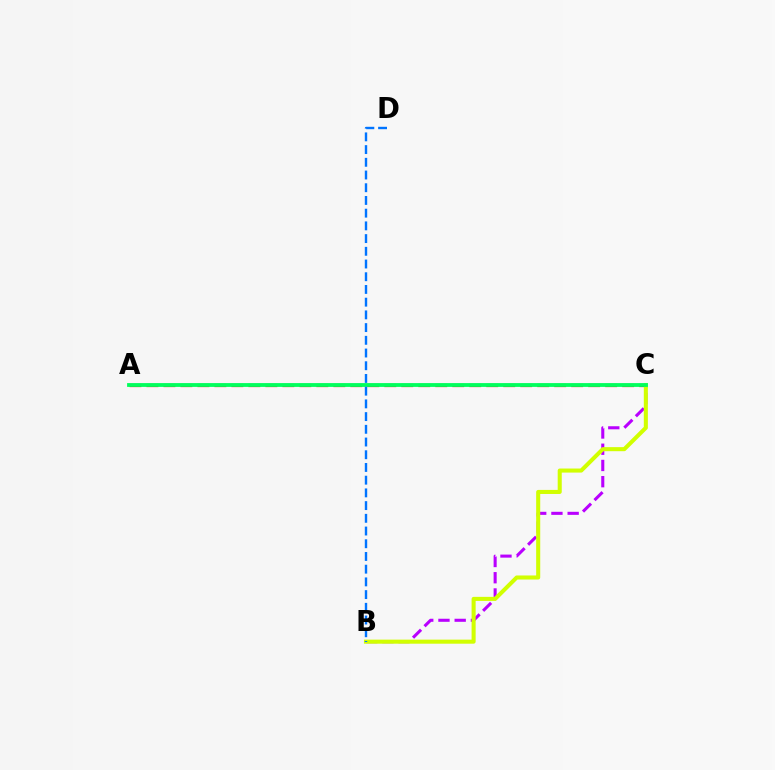{('A', 'C'): [{'color': '#ff0000', 'line_style': 'dashed', 'thickness': 2.31}, {'color': '#00ff5c', 'line_style': 'solid', 'thickness': 2.74}], ('B', 'C'): [{'color': '#b900ff', 'line_style': 'dashed', 'thickness': 2.2}, {'color': '#d1ff00', 'line_style': 'solid', 'thickness': 2.92}], ('B', 'D'): [{'color': '#0074ff', 'line_style': 'dashed', 'thickness': 1.73}]}